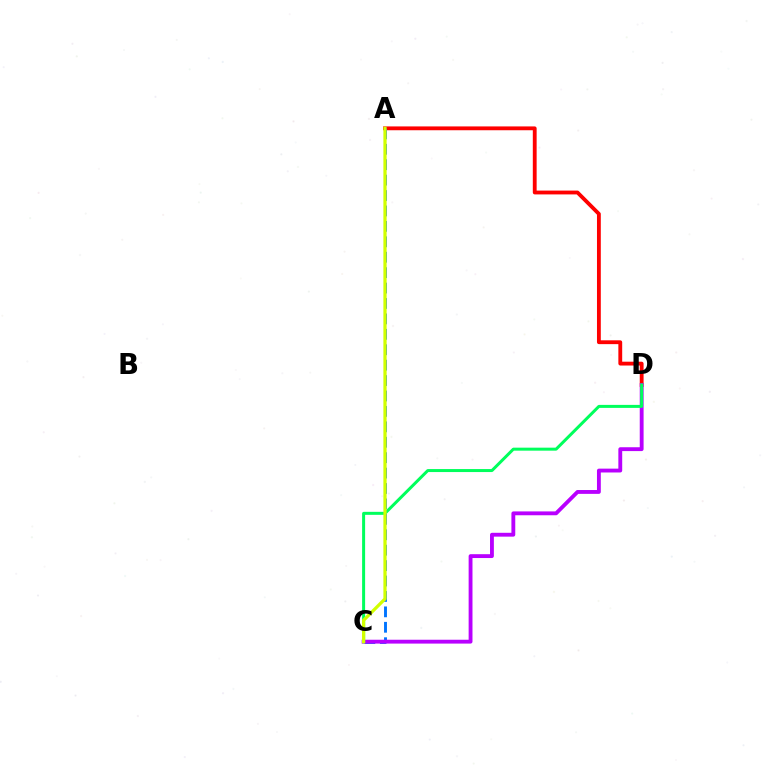{('A', 'D'): [{'color': '#ff0000', 'line_style': 'solid', 'thickness': 2.76}], ('A', 'C'): [{'color': '#0074ff', 'line_style': 'dashed', 'thickness': 2.09}, {'color': '#d1ff00', 'line_style': 'solid', 'thickness': 2.33}], ('C', 'D'): [{'color': '#b900ff', 'line_style': 'solid', 'thickness': 2.77}, {'color': '#00ff5c', 'line_style': 'solid', 'thickness': 2.16}]}